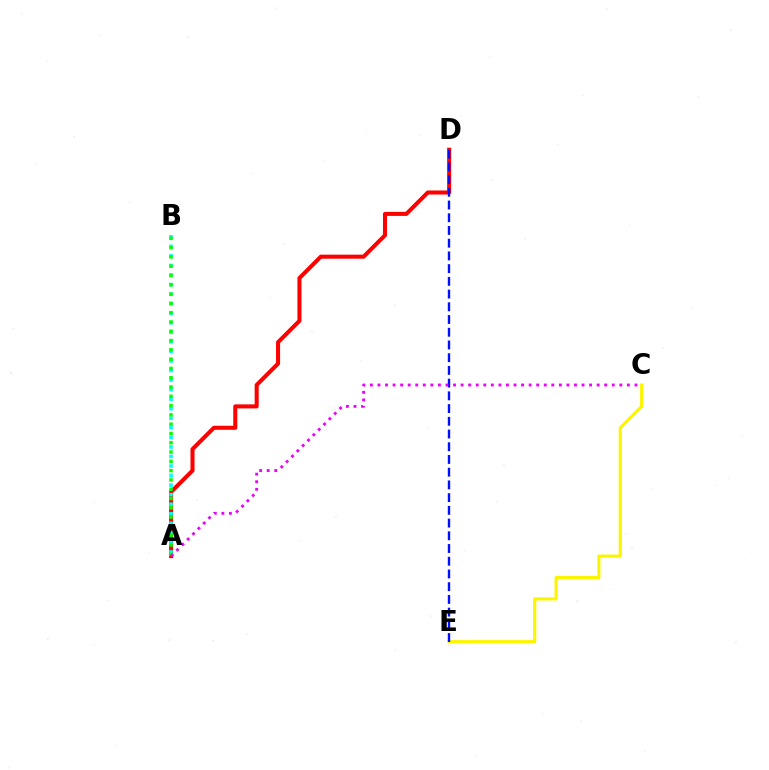{('A', 'D'): [{'color': '#ff0000', 'line_style': 'solid', 'thickness': 2.91}], ('C', 'E'): [{'color': '#fcf500', 'line_style': 'solid', 'thickness': 2.28}], ('A', 'B'): [{'color': '#00fff6', 'line_style': 'dotted', 'thickness': 2.59}, {'color': '#08ff00', 'line_style': 'dotted', 'thickness': 2.52}], ('D', 'E'): [{'color': '#0010ff', 'line_style': 'dashed', 'thickness': 1.73}], ('A', 'C'): [{'color': '#ee00ff', 'line_style': 'dotted', 'thickness': 2.05}]}